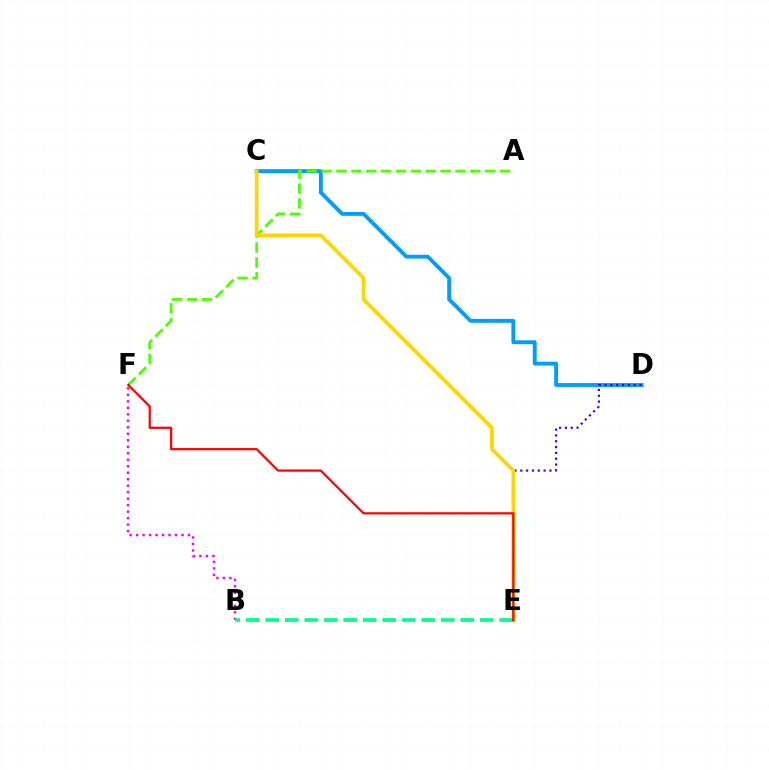{('C', 'D'): [{'color': '#009eff', 'line_style': 'solid', 'thickness': 2.79}], ('D', 'E'): [{'color': '#3700ff', 'line_style': 'dotted', 'thickness': 1.58}], ('B', 'F'): [{'color': '#ff00ed', 'line_style': 'dotted', 'thickness': 1.76}], ('A', 'F'): [{'color': '#4fff00', 'line_style': 'dashed', 'thickness': 2.02}], ('C', 'E'): [{'color': '#ffd500', 'line_style': 'solid', 'thickness': 2.65}], ('B', 'E'): [{'color': '#00ff86', 'line_style': 'dashed', 'thickness': 2.65}], ('E', 'F'): [{'color': '#ff0000', 'line_style': 'solid', 'thickness': 1.6}]}